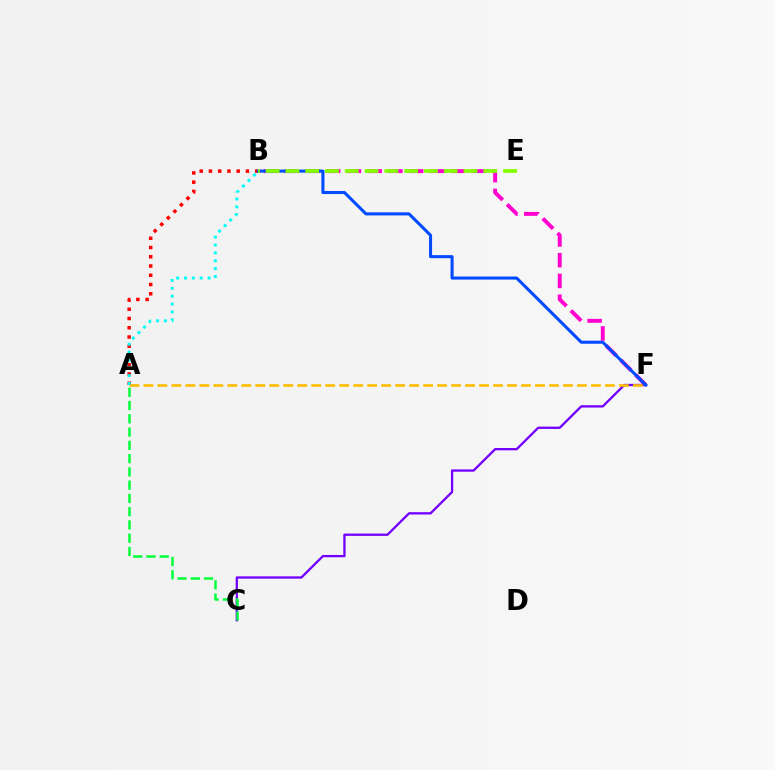{('B', 'F'): [{'color': '#ff00cf', 'line_style': 'dashed', 'thickness': 2.82}, {'color': '#004bff', 'line_style': 'solid', 'thickness': 2.2}], ('C', 'F'): [{'color': '#7200ff', 'line_style': 'solid', 'thickness': 1.66}], ('A', 'F'): [{'color': '#ffbd00', 'line_style': 'dashed', 'thickness': 1.9}], ('A', 'B'): [{'color': '#ff0000', 'line_style': 'dotted', 'thickness': 2.51}, {'color': '#00fff6', 'line_style': 'dotted', 'thickness': 2.13}], ('A', 'C'): [{'color': '#00ff39', 'line_style': 'dashed', 'thickness': 1.8}], ('B', 'E'): [{'color': '#84ff00', 'line_style': 'dashed', 'thickness': 2.69}]}